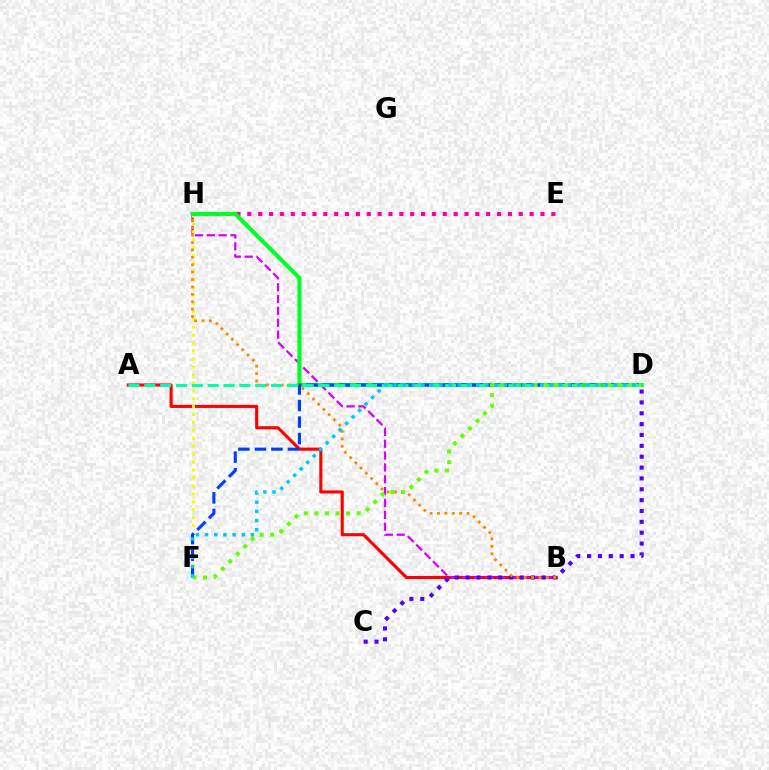{('A', 'B'): [{'color': '#ff0000', 'line_style': 'solid', 'thickness': 2.23}], ('B', 'H'): [{'color': '#d600ff', 'line_style': 'dashed', 'thickness': 1.61}, {'color': '#ff8800', 'line_style': 'dotted', 'thickness': 2.01}], ('F', 'H'): [{'color': '#eeff00', 'line_style': 'dotted', 'thickness': 2.16}], ('E', 'H'): [{'color': '#ff00a0', 'line_style': 'dotted', 'thickness': 2.95}], ('D', 'H'): [{'color': '#00ff27', 'line_style': 'solid', 'thickness': 2.91}], ('C', 'D'): [{'color': '#4f00ff', 'line_style': 'dotted', 'thickness': 2.95}], ('D', 'F'): [{'color': '#003fff', 'line_style': 'dashed', 'thickness': 2.25}, {'color': '#66ff00', 'line_style': 'dotted', 'thickness': 2.88}, {'color': '#00c7ff', 'line_style': 'dotted', 'thickness': 2.5}], ('A', 'D'): [{'color': '#00ffaf', 'line_style': 'dashed', 'thickness': 2.15}]}